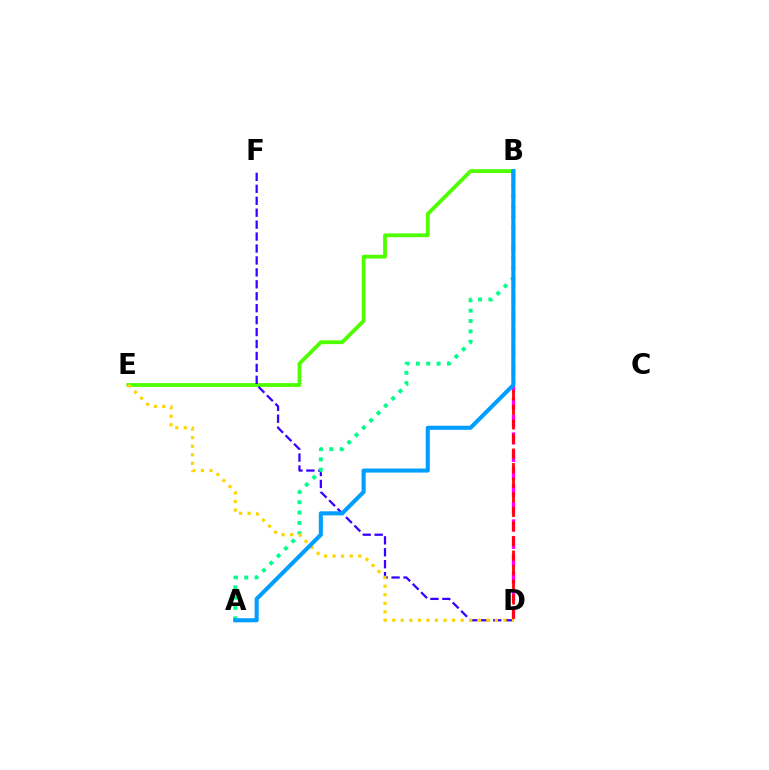{('B', 'E'): [{'color': '#4fff00', 'line_style': 'solid', 'thickness': 2.73}], ('D', 'F'): [{'color': '#3700ff', 'line_style': 'dashed', 'thickness': 1.62}], ('A', 'B'): [{'color': '#00ff86', 'line_style': 'dotted', 'thickness': 2.81}, {'color': '#009eff', 'line_style': 'solid', 'thickness': 2.93}], ('B', 'D'): [{'color': '#ff00ed', 'line_style': 'dashed', 'thickness': 2.36}, {'color': '#ff0000', 'line_style': 'dashed', 'thickness': 1.98}], ('D', 'E'): [{'color': '#ffd500', 'line_style': 'dotted', 'thickness': 2.32}]}